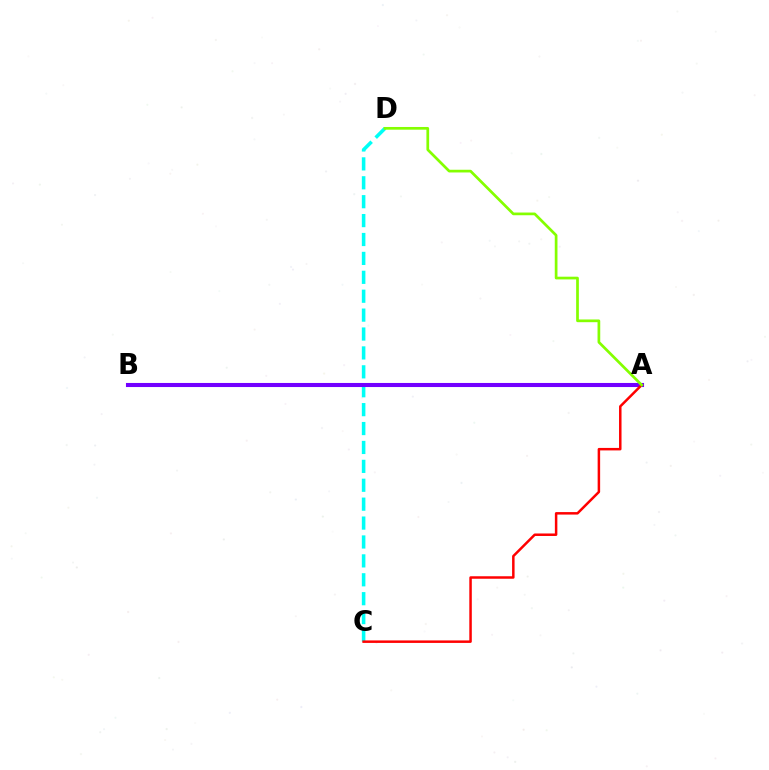{('C', 'D'): [{'color': '#00fff6', 'line_style': 'dashed', 'thickness': 2.57}], ('A', 'B'): [{'color': '#7200ff', 'line_style': 'solid', 'thickness': 2.93}], ('A', 'C'): [{'color': '#ff0000', 'line_style': 'solid', 'thickness': 1.79}], ('A', 'D'): [{'color': '#84ff00', 'line_style': 'solid', 'thickness': 1.95}]}